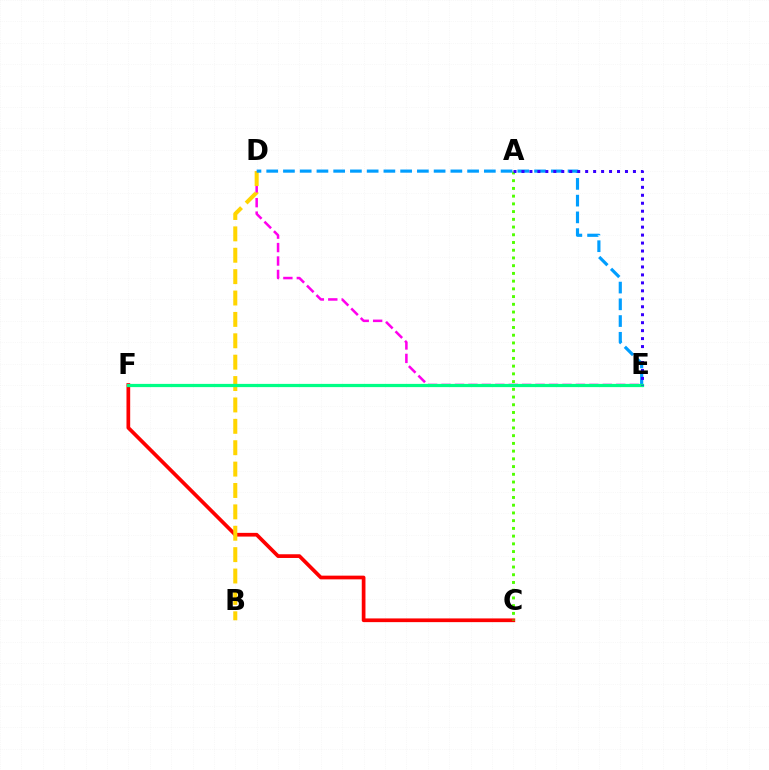{('C', 'F'): [{'color': '#ff0000', 'line_style': 'solid', 'thickness': 2.67}], ('D', 'E'): [{'color': '#ff00ed', 'line_style': 'dashed', 'thickness': 1.83}, {'color': '#009eff', 'line_style': 'dashed', 'thickness': 2.27}], ('B', 'D'): [{'color': '#ffd500', 'line_style': 'dashed', 'thickness': 2.91}], ('A', 'C'): [{'color': '#4fff00', 'line_style': 'dotted', 'thickness': 2.1}], ('E', 'F'): [{'color': '#00ff86', 'line_style': 'solid', 'thickness': 2.32}], ('A', 'E'): [{'color': '#3700ff', 'line_style': 'dotted', 'thickness': 2.16}]}